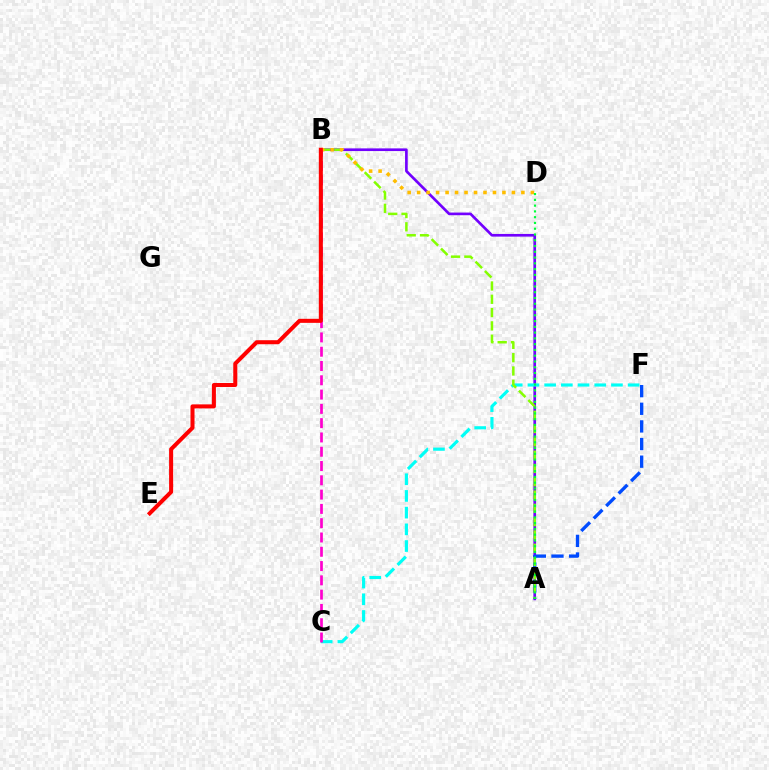{('A', 'B'): [{'color': '#7200ff', 'line_style': 'solid', 'thickness': 1.92}, {'color': '#84ff00', 'line_style': 'dashed', 'thickness': 1.81}], ('A', 'F'): [{'color': '#004bff', 'line_style': 'dashed', 'thickness': 2.4}], ('C', 'F'): [{'color': '#00fff6', 'line_style': 'dashed', 'thickness': 2.27}], ('B', 'D'): [{'color': '#ffbd00', 'line_style': 'dotted', 'thickness': 2.58}], ('A', 'D'): [{'color': '#00ff39', 'line_style': 'dotted', 'thickness': 1.57}], ('B', 'C'): [{'color': '#ff00cf', 'line_style': 'dashed', 'thickness': 1.94}], ('B', 'E'): [{'color': '#ff0000', 'line_style': 'solid', 'thickness': 2.9}]}